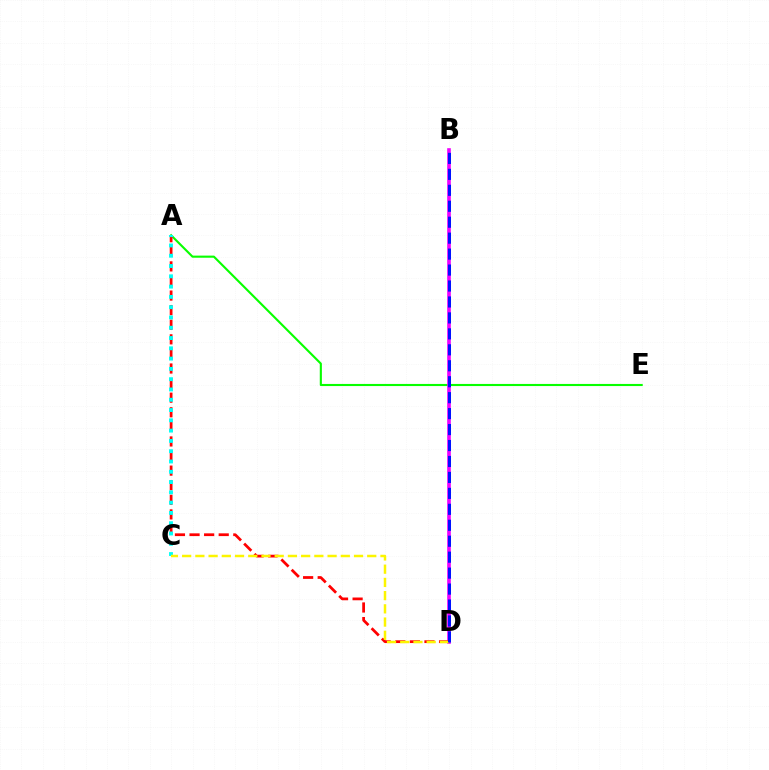{('A', 'E'): [{'color': '#08ff00', 'line_style': 'solid', 'thickness': 1.53}], ('B', 'D'): [{'color': '#ee00ff', 'line_style': 'solid', 'thickness': 2.61}, {'color': '#0010ff', 'line_style': 'dashed', 'thickness': 2.17}], ('A', 'D'): [{'color': '#ff0000', 'line_style': 'dashed', 'thickness': 1.98}], ('A', 'C'): [{'color': '#00fff6', 'line_style': 'dotted', 'thickness': 2.79}], ('C', 'D'): [{'color': '#fcf500', 'line_style': 'dashed', 'thickness': 1.8}]}